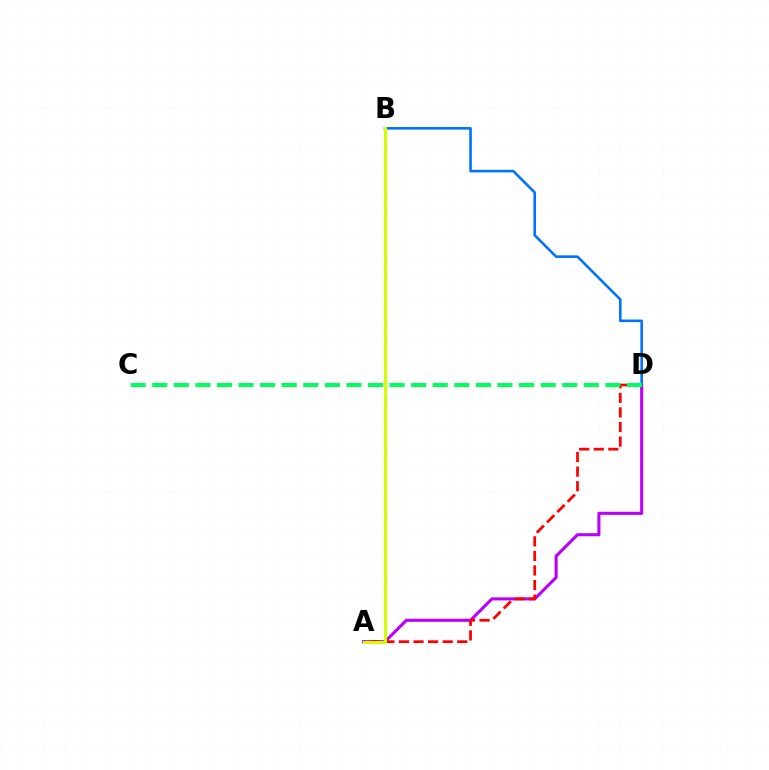{('A', 'D'): [{'color': '#b900ff', 'line_style': 'solid', 'thickness': 2.21}, {'color': '#ff0000', 'line_style': 'dashed', 'thickness': 1.98}], ('B', 'D'): [{'color': '#0074ff', 'line_style': 'solid', 'thickness': 1.88}], ('C', 'D'): [{'color': '#00ff5c', 'line_style': 'dashed', 'thickness': 2.93}], ('A', 'B'): [{'color': '#d1ff00', 'line_style': 'solid', 'thickness': 2.24}]}